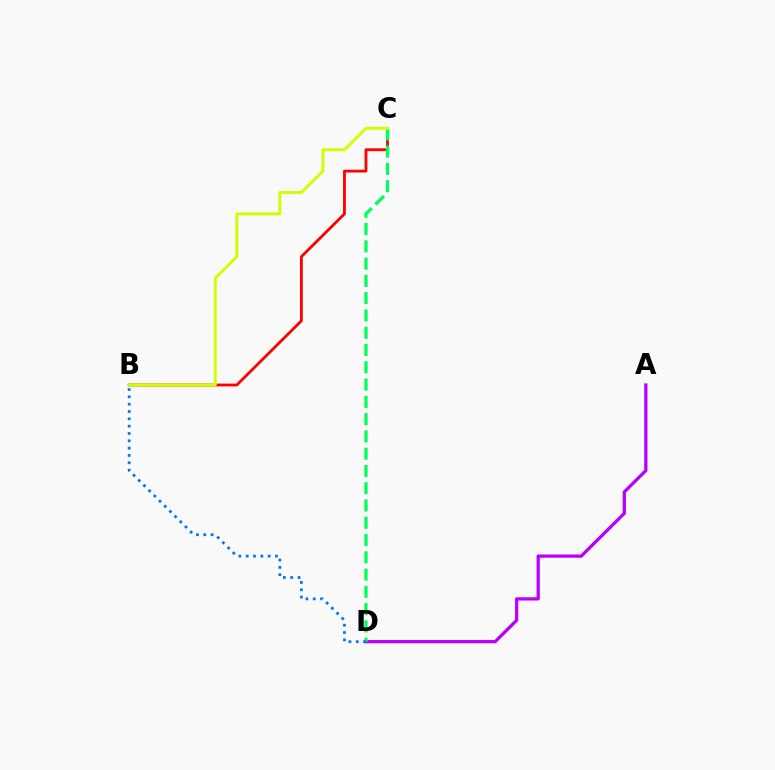{('A', 'D'): [{'color': '#b900ff', 'line_style': 'solid', 'thickness': 2.35}], ('B', 'C'): [{'color': '#ff0000', 'line_style': 'solid', 'thickness': 2.02}, {'color': '#d1ff00', 'line_style': 'solid', 'thickness': 2.13}], ('C', 'D'): [{'color': '#00ff5c', 'line_style': 'dashed', 'thickness': 2.35}], ('B', 'D'): [{'color': '#0074ff', 'line_style': 'dotted', 'thickness': 1.99}]}